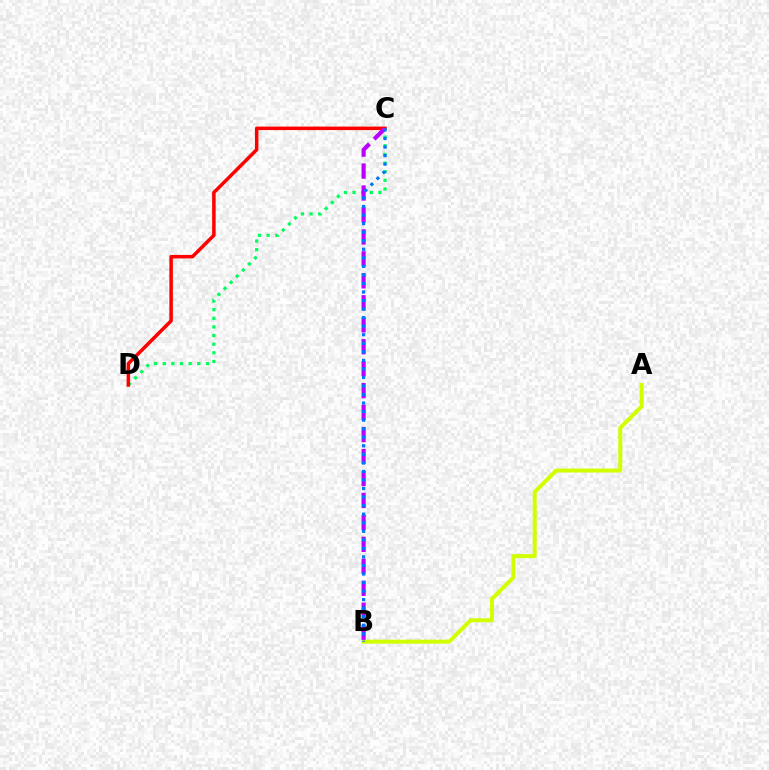{('C', 'D'): [{'color': '#00ff5c', 'line_style': 'dotted', 'thickness': 2.35}, {'color': '#ff0000', 'line_style': 'solid', 'thickness': 2.52}], ('A', 'B'): [{'color': '#d1ff00', 'line_style': 'solid', 'thickness': 2.87}], ('B', 'C'): [{'color': '#b900ff', 'line_style': 'dashed', 'thickness': 2.98}, {'color': '#0074ff', 'line_style': 'dotted', 'thickness': 2.32}]}